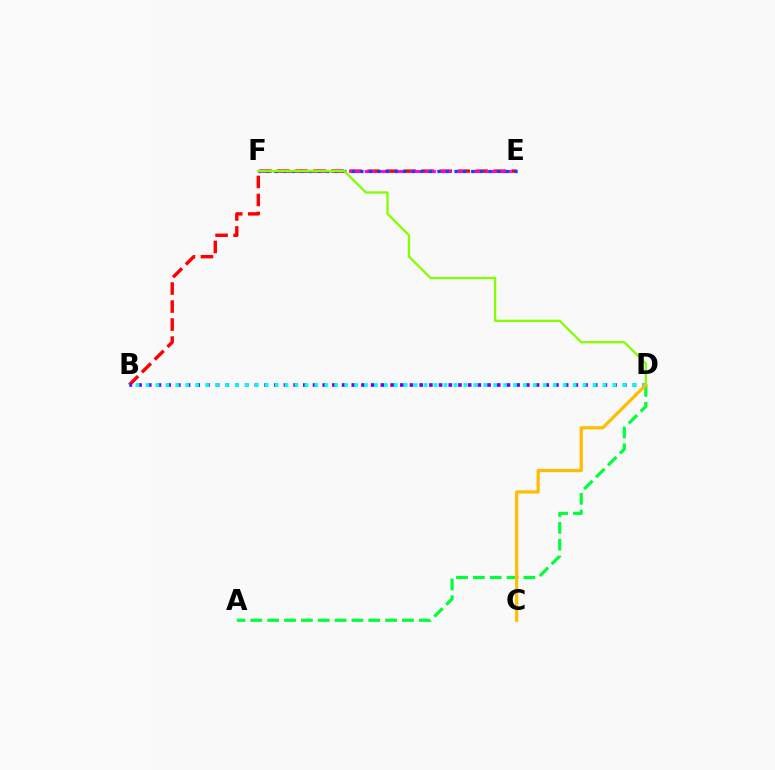{('B', 'E'): [{'color': '#ff0000', 'line_style': 'dashed', 'thickness': 2.45}], ('E', 'F'): [{'color': '#ff00cf', 'line_style': 'dashed', 'thickness': 2.06}, {'color': '#004bff', 'line_style': 'dotted', 'thickness': 2.32}], ('B', 'D'): [{'color': '#7200ff', 'line_style': 'dotted', 'thickness': 2.63}, {'color': '#00fff6', 'line_style': 'dotted', 'thickness': 2.7}], ('A', 'D'): [{'color': '#00ff39', 'line_style': 'dashed', 'thickness': 2.29}], ('D', 'F'): [{'color': '#84ff00', 'line_style': 'solid', 'thickness': 1.65}], ('C', 'D'): [{'color': '#ffbd00', 'line_style': 'solid', 'thickness': 2.32}]}